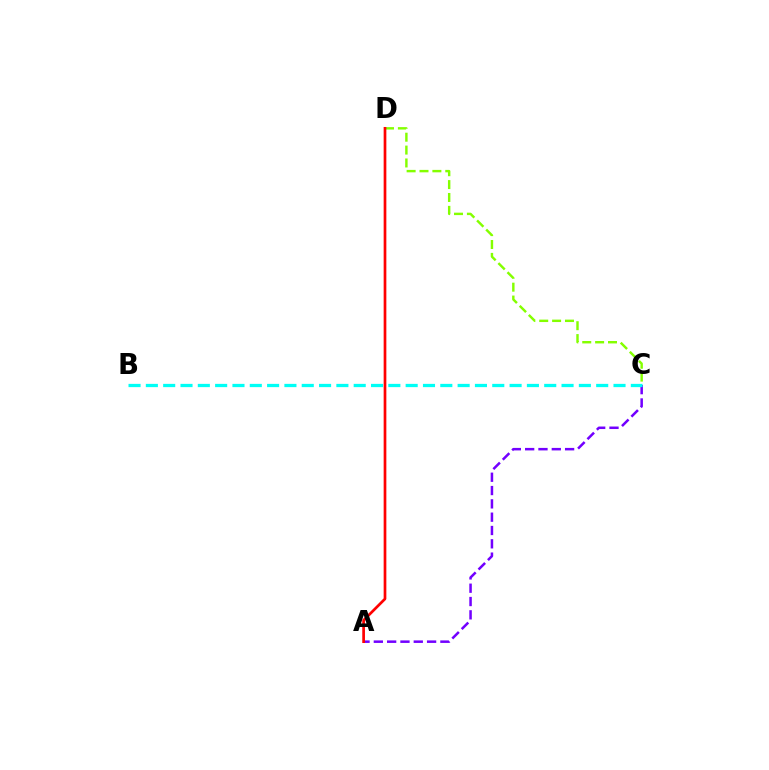{('A', 'C'): [{'color': '#7200ff', 'line_style': 'dashed', 'thickness': 1.81}], ('C', 'D'): [{'color': '#84ff00', 'line_style': 'dashed', 'thickness': 1.75}], ('A', 'D'): [{'color': '#ff0000', 'line_style': 'solid', 'thickness': 1.94}], ('B', 'C'): [{'color': '#00fff6', 'line_style': 'dashed', 'thickness': 2.35}]}